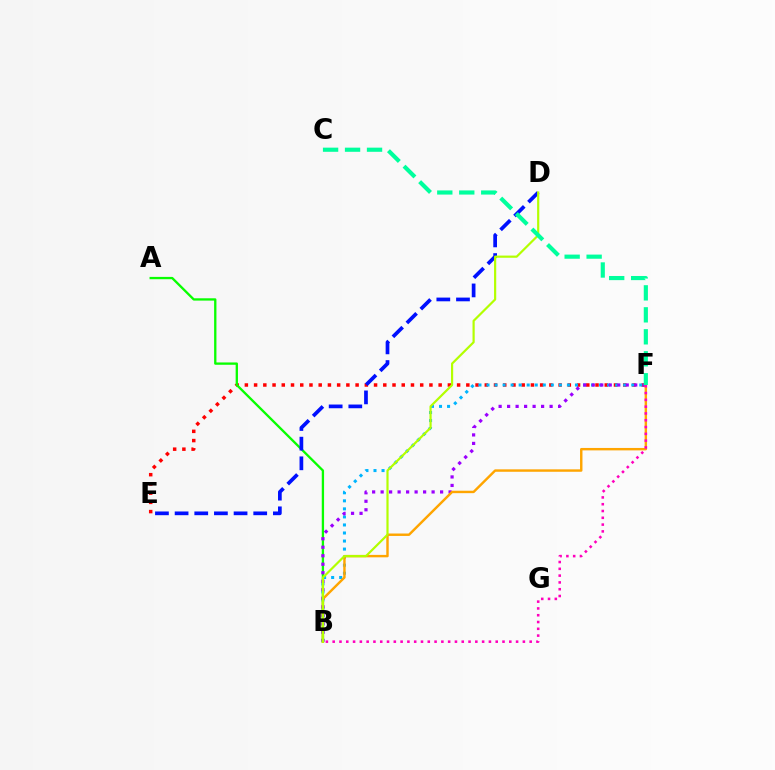{('E', 'F'): [{'color': '#ff0000', 'line_style': 'dotted', 'thickness': 2.51}], ('A', 'B'): [{'color': '#08ff00', 'line_style': 'solid', 'thickness': 1.67}], ('D', 'E'): [{'color': '#0010ff', 'line_style': 'dashed', 'thickness': 2.67}], ('B', 'F'): [{'color': '#00b5ff', 'line_style': 'dotted', 'thickness': 2.19}, {'color': '#9b00ff', 'line_style': 'dotted', 'thickness': 2.31}, {'color': '#ffa500', 'line_style': 'solid', 'thickness': 1.75}, {'color': '#ff00bd', 'line_style': 'dotted', 'thickness': 1.85}], ('B', 'D'): [{'color': '#b3ff00', 'line_style': 'solid', 'thickness': 1.58}], ('C', 'F'): [{'color': '#00ff9d', 'line_style': 'dashed', 'thickness': 2.99}]}